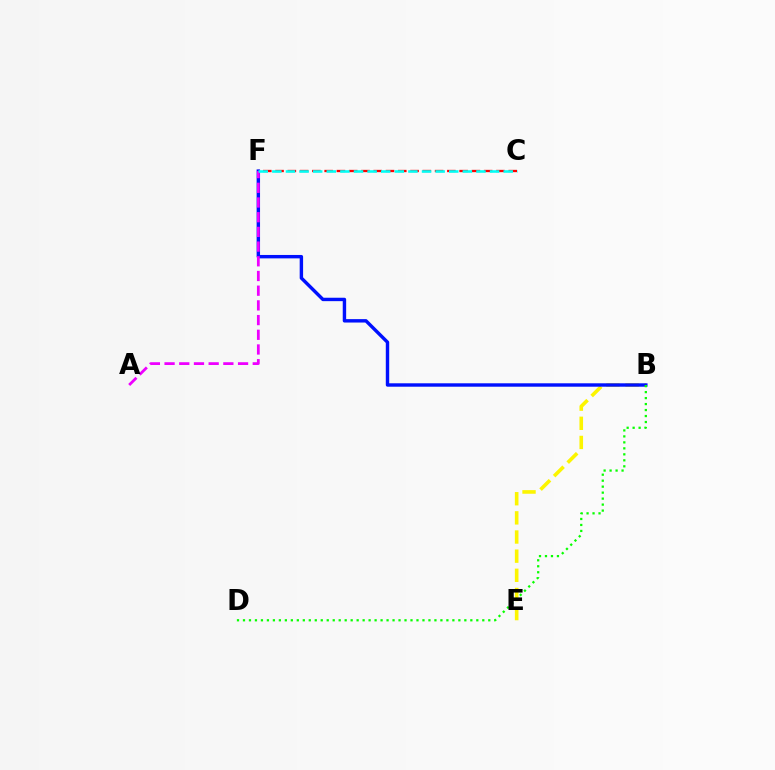{('C', 'F'): [{'color': '#ff0000', 'line_style': 'dashed', 'thickness': 1.67}, {'color': '#00fff6', 'line_style': 'dashed', 'thickness': 1.85}], ('B', 'E'): [{'color': '#fcf500', 'line_style': 'dashed', 'thickness': 2.6}], ('B', 'F'): [{'color': '#0010ff', 'line_style': 'solid', 'thickness': 2.46}], ('B', 'D'): [{'color': '#08ff00', 'line_style': 'dotted', 'thickness': 1.63}], ('A', 'F'): [{'color': '#ee00ff', 'line_style': 'dashed', 'thickness': 2.0}]}